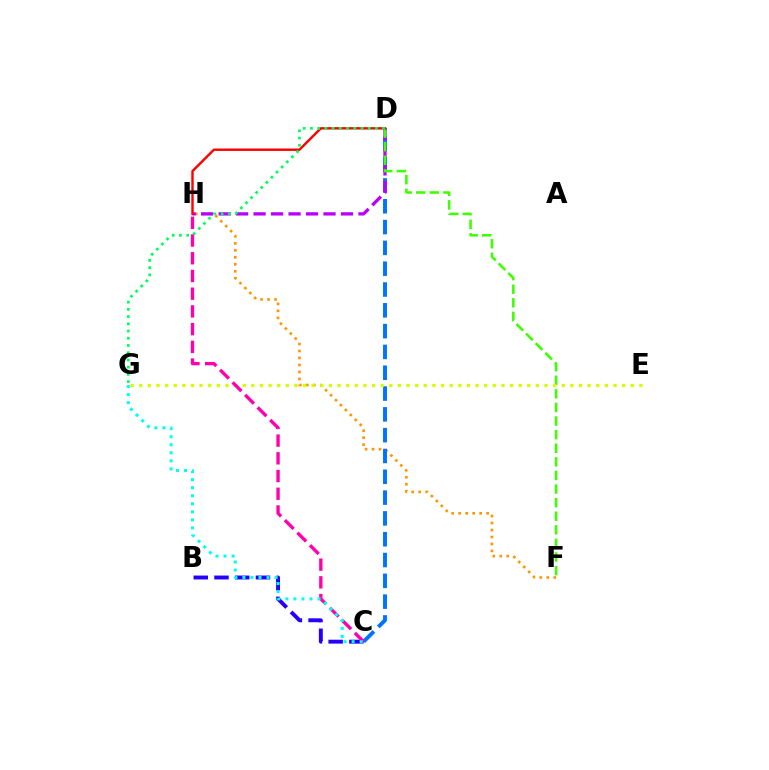{('F', 'H'): [{'color': '#ff9400', 'line_style': 'dotted', 'thickness': 1.9}], ('C', 'D'): [{'color': '#0074ff', 'line_style': 'dashed', 'thickness': 2.83}], ('D', 'H'): [{'color': '#b900ff', 'line_style': 'dashed', 'thickness': 2.38}, {'color': '#ff0000', 'line_style': 'solid', 'thickness': 1.74}], ('D', 'F'): [{'color': '#3dff00', 'line_style': 'dashed', 'thickness': 1.85}], ('E', 'G'): [{'color': '#d1ff00', 'line_style': 'dotted', 'thickness': 2.34}], ('B', 'C'): [{'color': '#2500ff', 'line_style': 'dashed', 'thickness': 2.82}], ('C', 'H'): [{'color': '#ff00ac', 'line_style': 'dashed', 'thickness': 2.41}], ('D', 'G'): [{'color': '#00ff5c', 'line_style': 'dotted', 'thickness': 1.96}], ('C', 'G'): [{'color': '#00fff6', 'line_style': 'dotted', 'thickness': 2.19}]}